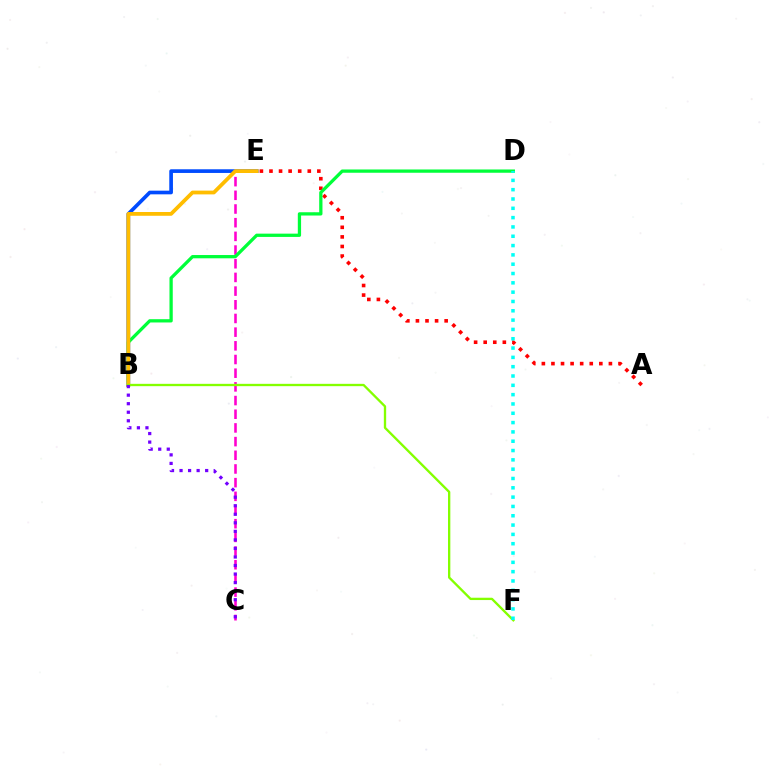{('A', 'E'): [{'color': '#ff0000', 'line_style': 'dotted', 'thickness': 2.6}], ('B', 'E'): [{'color': '#004bff', 'line_style': 'solid', 'thickness': 2.64}, {'color': '#ffbd00', 'line_style': 'solid', 'thickness': 2.71}], ('C', 'E'): [{'color': '#ff00cf', 'line_style': 'dashed', 'thickness': 1.86}], ('B', 'D'): [{'color': '#00ff39', 'line_style': 'solid', 'thickness': 2.36}], ('B', 'F'): [{'color': '#84ff00', 'line_style': 'solid', 'thickness': 1.67}], ('B', 'C'): [{'color': '#7200ff', 'line_style': 'dotted', 'thickness': 2.32}], ('D', 'F'): [{'color': '#00fff6', 'line_style': 'dotted', 'thickness': 2.53}]}